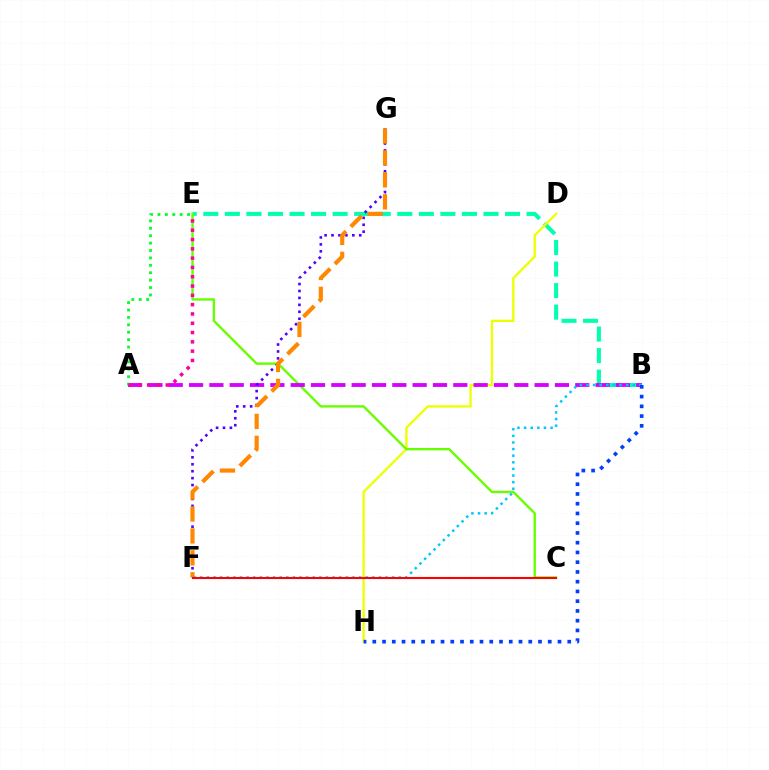{('B', 'E'): [{'color': '#00ffaf', 'line_style': 'dashed', 'thickness': 2.93}], ('D', 'H'): [{'color': '#eeff00', 'line_style': 'solid', 'thickness': 1.67}], ('C', 'E'): [{'color': '#66ff00', 'line_style': 'solid', 'thickness': 1.7}], ('A', 'B'): [{'color': '#d600ff', 'line_style': 'dashed', 'thickness': 2.76}], ('F', 'G'): [{'color': '#4f00ff', 'line_style': 'dotted', 'thickness': 1.88}, {'color': '#ff8800', 'line_style': 'dashed', 'thickness': 2.98}], ('A', 'E'): [{'color': '#00ff27', 'line_style': 'dotted', 'thickness': 2.01}, {'color': '#ff00a0', 'line_style': 'dotted', 'thickness': 2.53}], ('B', 'F'): [{'color': '#00c7ff', 'line_style': 'dotted', 'thickness': 1.8}], ('C', 'F'): [{'color': '#ff0000', 'line_style': 'solid', 'thickness': 1.51}], ('B', 'H'): [{'color': '#003fff', 'line_style': 'dotted', 'thickness': 2.65}]}